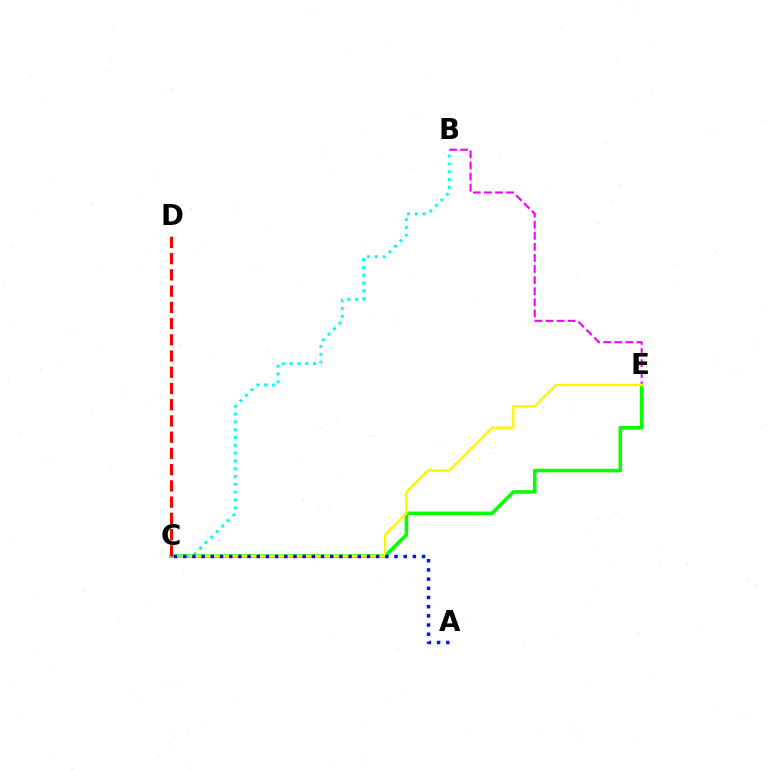{('B', 'E'): [{'color': '#ee00ff', 'line_style': 'dashed', 'thickness': 1.51}], ('C', 'E'): [{'color': '#08ff00', 'line_style': 'solid', 'thickness': 2.56}, {'color': '#fcf500', 'line_style': 'solid', 'thickness': 1.71}], ('B', 'C'): [{'color': '#00fff6', 'line_style': 'dotted', 'thickness': 2.12}], ('A', 'C'): [{'color': '#0010ff', 'line_style': 'dotted', 'thickness': 2.5}], ('C', 'D'): [{'color': '#ff0000', 'line_style': 'dashed', 'thickness': 2.21}]}